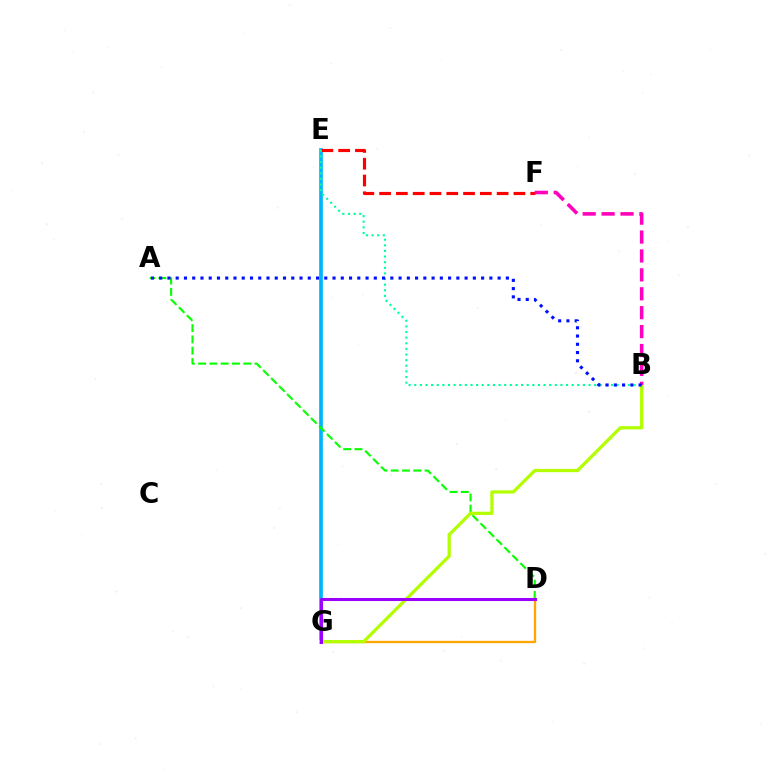{('E', 'G'): [{'color': '#00b5ff', 'line_style': 'solid', 'thickness': 2.66}], ('A', 'D'): [{'color': '#08ff00', 'line_style': 'dashed', 'thickness': 1.53}], ('D', 'G'): [{'color': '#ffa500', 'line_style': 'solid', 'thickness': 1.67}, {'color': '#9b00ff', 'line_style': 'solid', 'thickness': 2.19}], ('E', 'F'): [{'color': '#ff0000', 'line_style': 'dashed', 'thickness': 2.28}], ('B', 'G'): [{'color': '#b3ff00', 'line_style': 'solid', 'thickness': 2.35}], ('B', 'E'): [{'color': '#00ff9d', 'line_style': 'dotted', 'thickness': 1.53}], ('B', 'F'): [{'color': '#ff00bd', 'line_style': 'dashed', 'thickness': 2.57}], ('A', 'B'): [{'color': '#0010ff', 'line_style': 'dotted', 'thickness': 2.24}]}